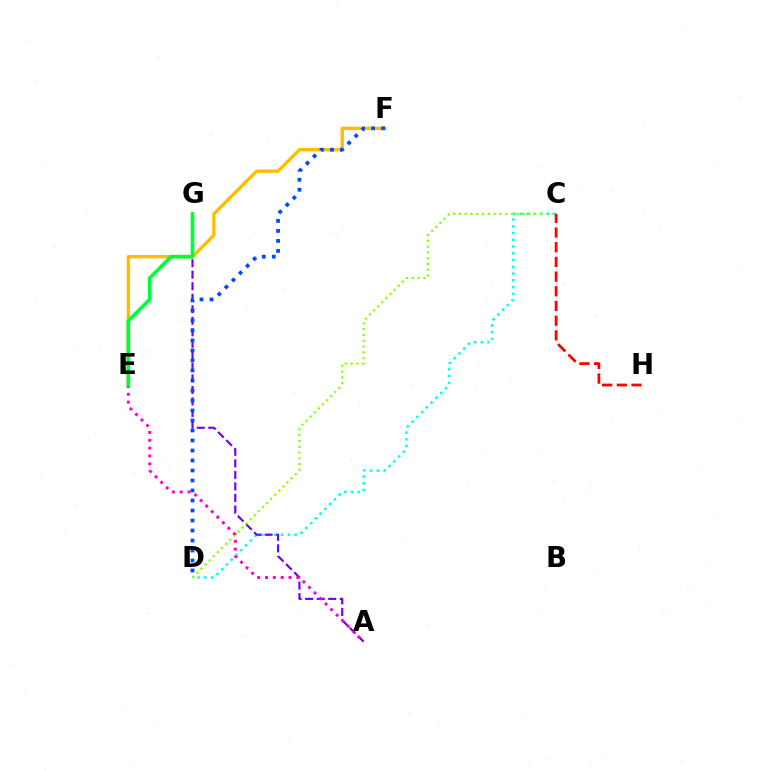{('E', 'F'): [{'color': '#ffbd00', 'line_style': 'solid', 'thickness': 2.43}], ('C', 'D'): [{'color': '#00fff6', 'line_style': 'dotted', 'thickness': 1.83}, {'color': '#84ff00', 'line_style': 'dotted', 'thickness': 1.58}], ('A', 'G'): [{'color': '#7200ff', 'line_style': 'dashed', 'thickness': 1.57}], ('A', 'E'): [{'color': '#ff00cf', 'line_style': 'dotted', 'thickness': 2.13}], ('D', 'F'): [{'color': '#004bff', 'line_style': 'dotted', 'thickness': 2.72}], ('E', 'G'): [{'color': '#00ff39', 'line_style': 'solid', 'thickness': 2.65}], ('C', 'H'): [{'color': '#ff0000', 'line_style': 'dashed', 'thickness': 2.0}]}